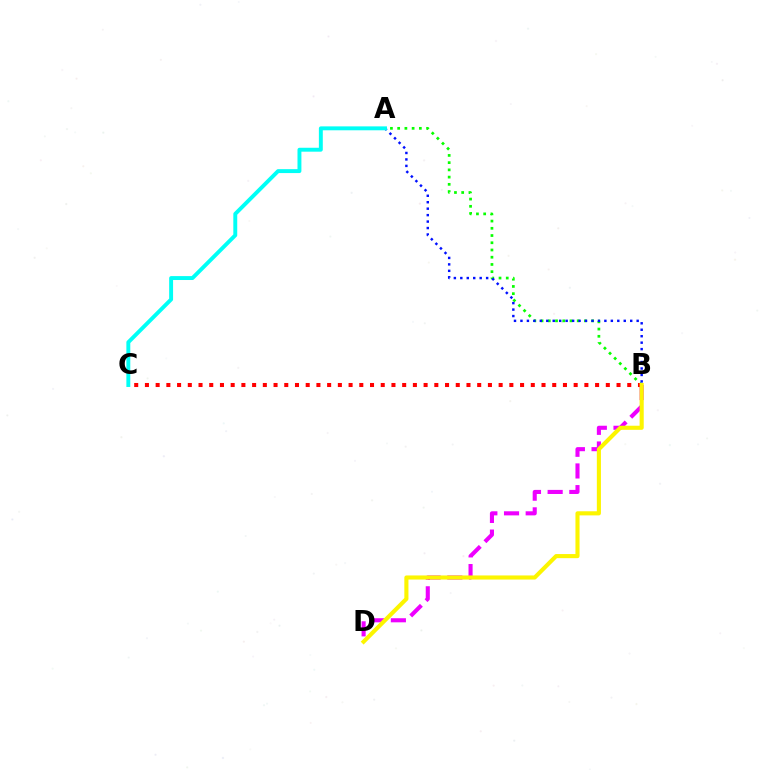{('B', 'D'): [{'color': '#ee00ff', 'line_style': 'dashed', 'thickness': 2.94}, {'color': '#fcf500', 'line_style': 'solid', 'thickness': 2.95}], ('A', 'B'): [{'color': '#08ff00', 'line_style': 'dotted', 'thickness': 1.96}, {'color': '#0010ff', 'line_style': 'dotted', 'thickness': 1.75}], ('B', 'C'): [{'color': '#ff0000', 'line_style': 'dotted', 'thickness': 2.91}], ('A', 'C'): [{'color': '#00fff6', 'line_style': 'solid', 'thickness': 2.82}]}